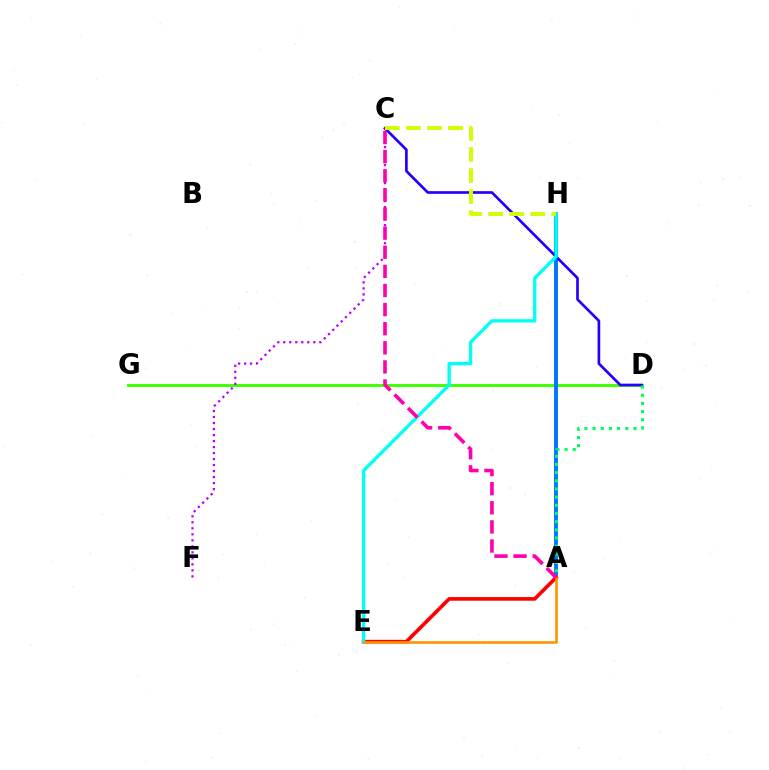{('D', 'G'): [{'color': '#3dff00', 'line_style': 'solid', 'thickness': 2.09}], ('A', 'H'): [{'color': '#0074ff', 'line_style': 'solid', 'thickness': 2.8}], ('C', 'D'): [{'color': '#2500ff', 'line_style': 'solid', 'thickness': 1.93}], ('C', 'F'): [{'color': '#b900ff', 'line_style': 'dotted', 'thickness': 1.63}], ('A', 'D'): [{'color': '#00ff5c', 'line_style': 'dotted', 'thickness': 2.22}], ('A', 'E'): [{'color': '#ff0000', 'line_style': 'solid', 'thickness': 2.63}, {'color': '#ff9400', 'line_style': 'solid', 'thickness': 1.89}], ('E', 'H'): [{'color': '#00fff6', 'line_style': 'solid', 'thickness': 2.4}], ('A', 'C'): [{'color': '#ff00ac', 'line_style': 'dashed', 'thickness': 2.6}], ('C', 'H'): [{'color': '#d1ff00', 'line_style': 'dashed', 'thickness': 2.86}]}